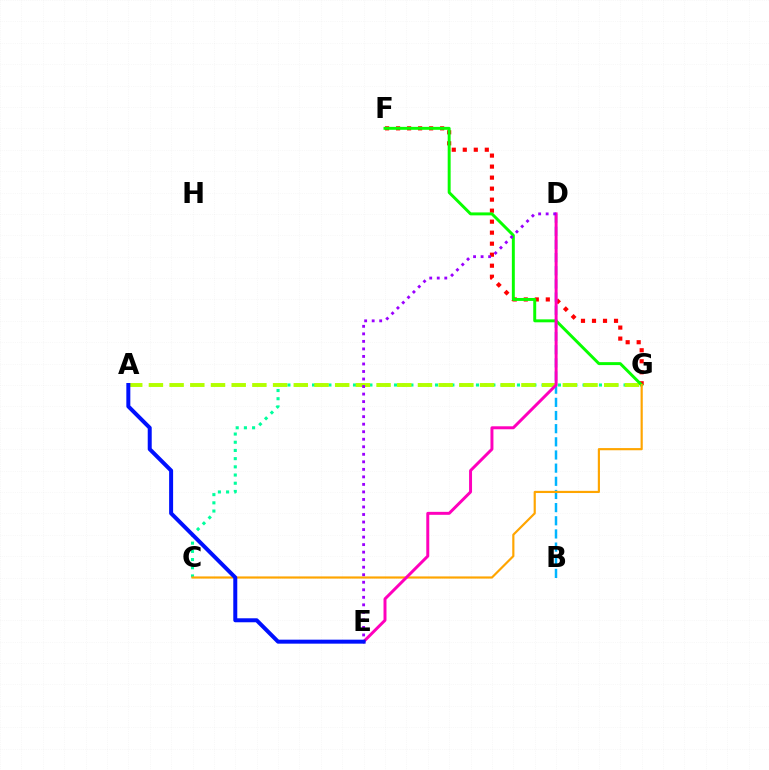{('F', 'G'): [{'color': '#ff0000', 'line_style': 'dotted', 'thickness': 2.99}, {'color': '#08ff00', 'line_style': 'solid', 'thickness': 2.12}], ('C', 'G'): [{'color': '#00ff9d', 'line_style': 'dotted', 'thickness': 2.23}, {'color': '#ffa500', 'line_style': 'solid', 'thickness': 1.57}], ('B', 'D'): [{'color': '#00b5ff', 'line_style': 'dashed', 'thickness': 1.79}], ('A', 'G'): [{'color': '#b3ff00', 'line_style': 'dashed', 'thickness': 2.81}], ('D', 'E'): [{'color': '#ff00bd', 'line_style': 'solid', 'thickness': 2.14}, {'color': '#9b00ff', 'line_style': 'dotted', 'thickness': 2.05}], ('A', 'E'): [{'color': '#0010ff', 'line_style': 'solid', 'thickness': 2.87}]}